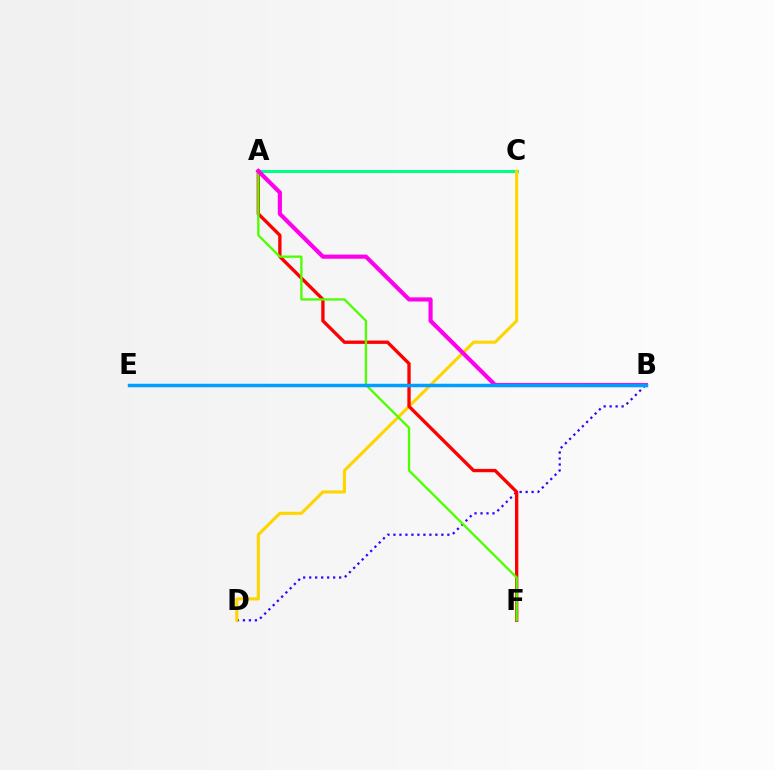{('B', 'D'): [{'color': '#3700ff', 'line_style': 'dotted', 'thickness': 1.63}], ('A', 'C'): [{'color': '#00ff86', 'line_style': 'solid', 'thickness': 2.18}], ('C', 'D'): [{'color': '#ffd500', 'line_style': 'solid', 'thickness': 2.22}], ('A', 'F'): [{'color': '#ff0000', 'line_style': 'solid', 'thickness': 2.4}, {'color': '#4fff00', 'line_style': 'solid', 'thickness': 1.67}], ('A', 'B'): [{'color': '#ff00ed', 'line_style': 'solid', 'thickness': 2.99}], ('B', 'E'): [{'color': '#009eff', 'line_style': 'solid', 'thickness': 2.49}]}